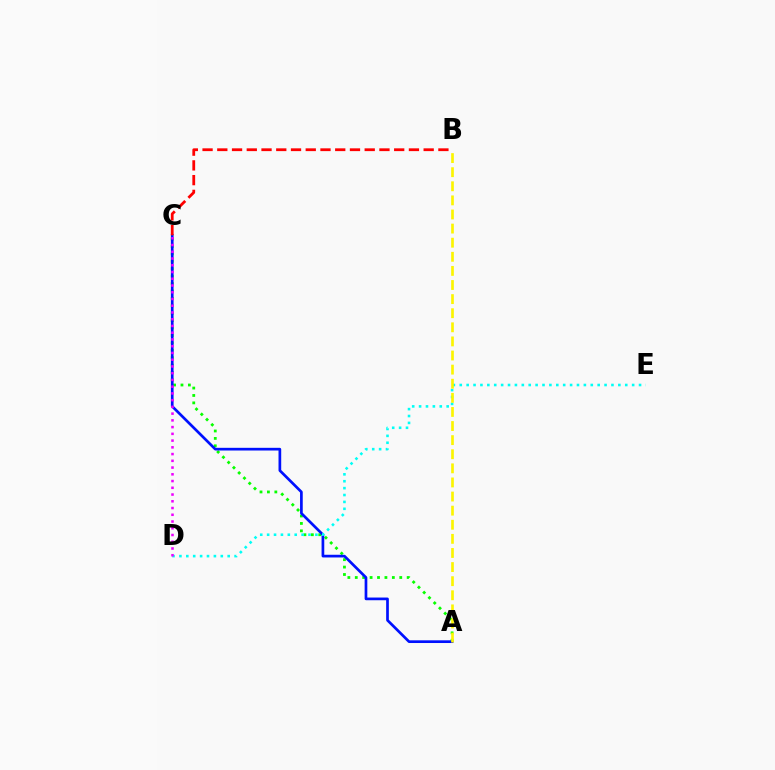{('A', 'C'): [{'color': '#08ff00', 'line_style': 'dotted', 'thickness': 2.01}, {'color': '#0010ff', 'line_style': 'solid', 'thickness': 1.94}], ('D', 'E'): [{'color': '#00fff6', 'line_style': 'dotted', 'thickness': 1.87}], ('C', 'D'): [{'color': '#ee00ff', 'line_style': 'dotted', 'thickness': 1.83}], ('A', 'B'): [{'color': '#fcf500', 'line_style': 'dashed', 'thickness': 1.92}], ('B', 'C'): [{'color': '#ff0000', 'line_style': 'dashed', 'thickness': 2.0}]}